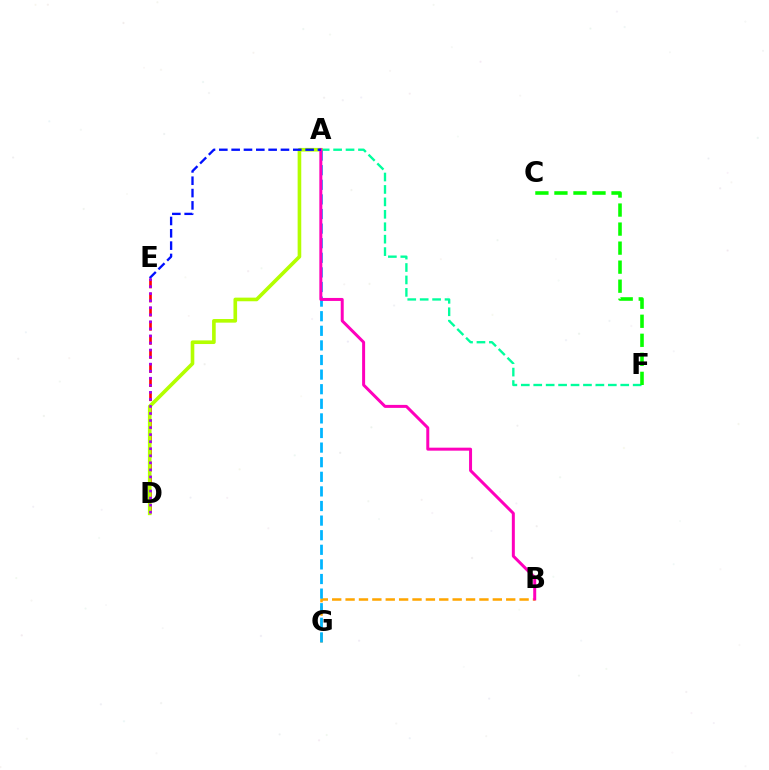{('B', 'G'): [{'color': '#ffa500', 'line_style': 'dashed', 'thickness': 1.82}], ('A', 'F'): [{'color': '#00ff9d', 'line_style': 'dashed', 'thickness': 1.69}], ('D', 'E'): [{'color': '#ff0000', 'line_style': 'dashed', 'thickness': 1.91}, {'color': '#9b00ff', 'line_style': 'dotted', 'thickness': 1.92}], ('C', 'F'): [{'color': '#08ff00', 'line_style': 'dashed', 'thickness': 2.59}], ('A', 'D'): [{'color': '#b3ff00', 'line_style': 'solid', 'thickness': 2.61}], ('A', 'G'): [{'color': '#00b5ff', 'line_style': 'dashed', 'thickness': 1.98}], ('A', 'B'): [{'color': '#ff00bd', 'line_style': 'solid', 'thickness': 2.15}], ('A', 'E'): [{'color': '#0010ff', 'line_style': 'dashed', 'thickness': 1.67}]}